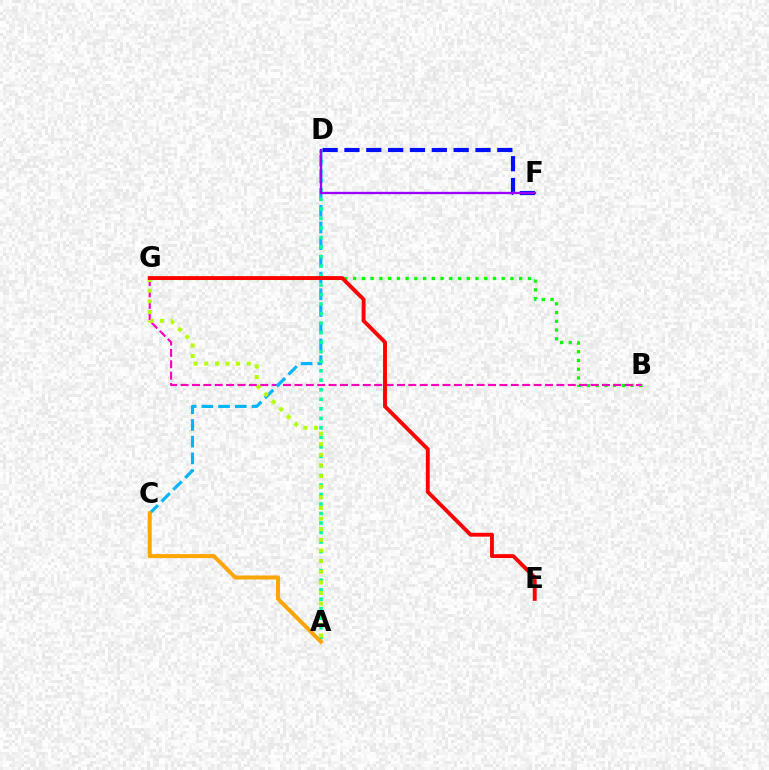{('B', 'G'): [{'color': '#08ff00', 'line_style': 'dotted', 'thickness': 2.37}, {'color': '#ff00bd', 'line_style': 'dashed', 'thickness': 1.55}], ('C', 'D'): [{'color': '#00b5ff', 'line_style': 'dashed', 'thickness': 2.27}], ('A', 'D'): [{'color': '#00ff9d', 'line_style': 'dotted', 'thickness': 2.59}], ('A', 'C'): [{'color': '#ffa500', 'line_style': 'solid', 'thickness': 2.89}], ('A', 'G'): [{'color': '#b3ff00', 'line_style': 'dotted', 'thickness': 2.89}], ('D', 'F'): [{'color': '#0010ff', 'line_style': 'dashed', 'thickness': 2.97}, {'color': '#9b00ff', 'line_style': 'solid', 'thickness': 1.68}], ('E', 'G'): [{'color': '#ff0000', 'line_style': 'solid', 'thickness': 2.8}]}